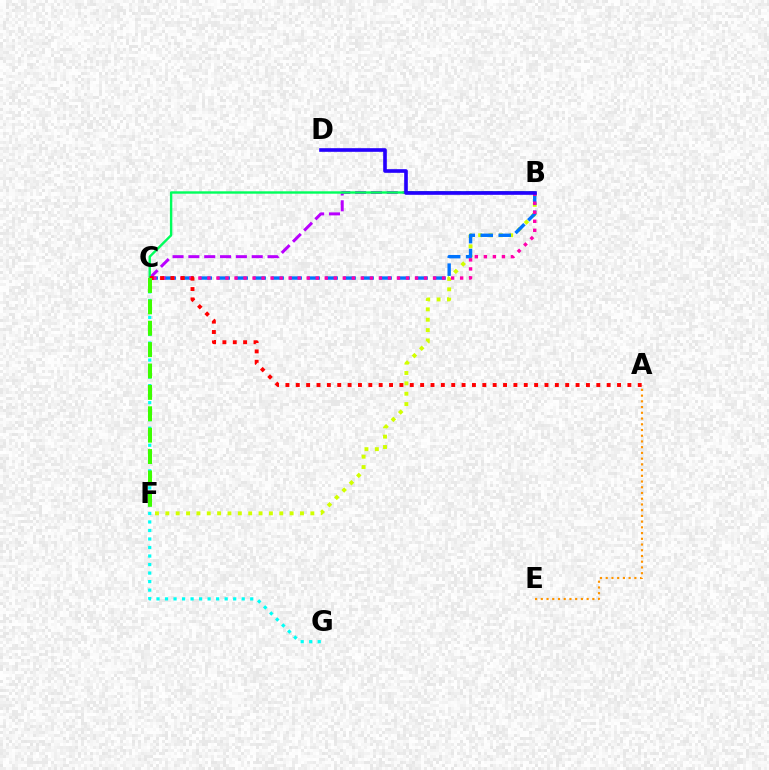{('A', 'E'): [{'color': '#ff9400', 'line_style': 'dotted', 'thickness': 1.56}], ('B', 'F'): [{'color': '#d1ff00', 'line_style': 'dotted', 'thickness': 2.81}], ('B', 'C'): [{'color': '#0074ff', 'line_style': 'dashed', 'thickness': 2.44}, {'color': '#b900ff', 'line_style': 'dashed', 'thickness': 2.15}, {'color': '#ff00ac', 'line_style': 'dotted', 'thickness': 2.45}, {'color': '#00ff5c', 'line_style': 'solid', 'thickness': 1.73}], ('C', 'G'): [{'color': '#00fff6', 'line_style': 'dotted', 'thickness': 2.32}], ('A', 'C'): [{'color': '#ff0000', 'line_style': 'dotted', 'thickness': 2.82}], ('C', 'F'): [{'color': '#3dff00', 'line_style': 'dashed', 'thickness': 2.9}], ('B', 'D'): [{'color': '#2500ff', 'line_style': 'solid', 'thickness': 2.61}]}